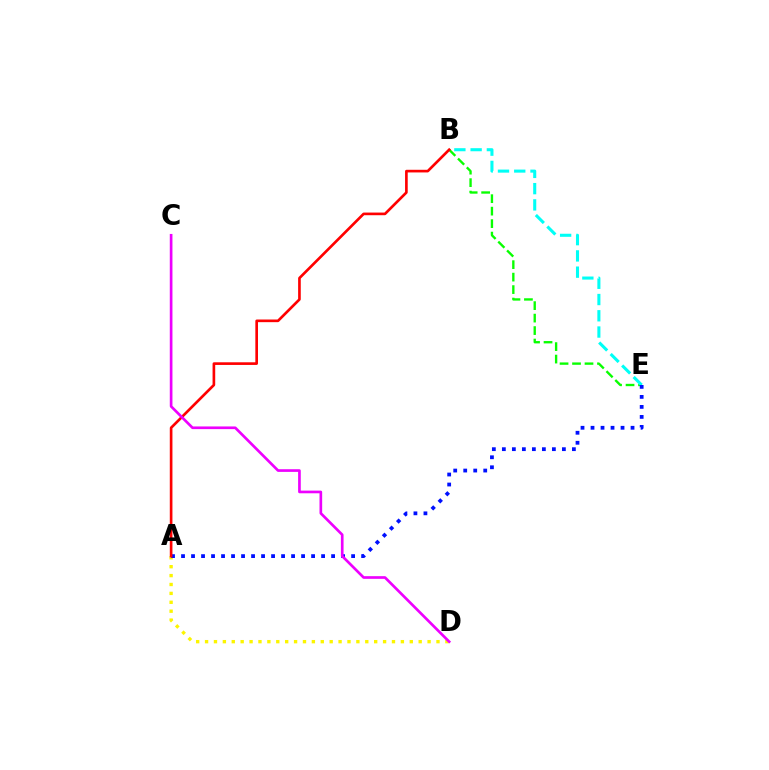{('A', 'D'): [{'color': '#fcf500', 'line_style': 'dotted', 'thickness': 2.42}], ('B', 'E'): [{'color': '#08ff00', 'line_style': 'dashed', 'thickness': 1.69}, {'color': '#00fff6', 'line_style': 'dashed', 'thickness': 2.21}], ('A', 'E'): [{'color': '#0010ff', 'line_style': 'dotted', 'thickness': 2.72}], ('A', 'B'): [{'color': '#ff0000', 'line_style': 'solid', 'thickness': 1.91}], ('C', 'D'): [{'color': '#ee00ff', 'line_style': 'solid', 'thickness': 1.92}]}